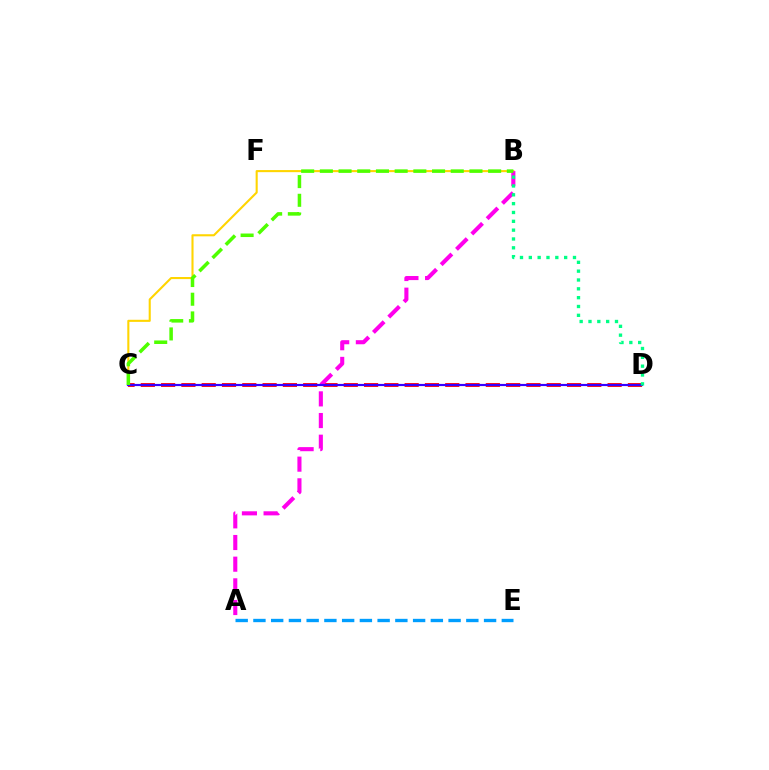{('B', 'C'): [{'color': '#ffd500', 'line_style': 'solid', 'thickness': 1.51}, {'color': '#4fff00', 'line_style': 'dashed', 'thickness': 2.54}], ('C', 'D'): [{'color': '#ff0000', 'line_style': 'dashed', 'thickness': 2.76}, {'color': '#3700ff', 'line_style': 'solid', 'thickness': 1.56}], ('A', 'E'): [{'color': '#009eff', 'line_style': 'dashed', 'thickness': 2.41}], ('A', 'B'): [{'color': '#ff00ed', 'line_style': 'dashed', 'thickness': 2.94}], ('B', 'D'): [{'color': '#00ff86', 'line_style': 'dotted', 'thickness': 2.4}]}